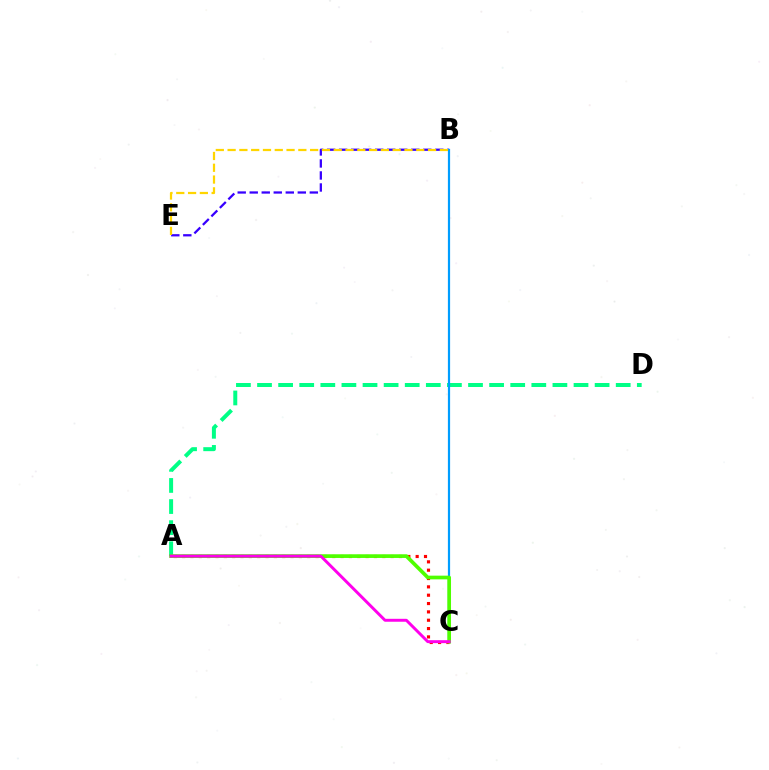{('B', 'E'): [{'color': '#3700ff', 'line_style': 'dashed', 'thickness': 1.63}, {'color': '#ffd500', 'line_style': 'dashed', 'thickness': 1.6}], ('A', 'D'): [{'color': '#00ff86', 'line_style': 'dashed', 'thickness': 2.87}], ('B', 'C'): [{'color': '#009eff', 'line_style': 'solid', 'thickness': 1.59}], ('A', 'C'): [{'color': '#ff0000', 'line_style': 'dotted', 'thickness': 2.27}, {'color': '#4fff00', 'line_style': 'solid', 'thickness': 2.66}, {'color': '#ff00ed', 'line_style': 'solid', 'thickness': 2.11}]}